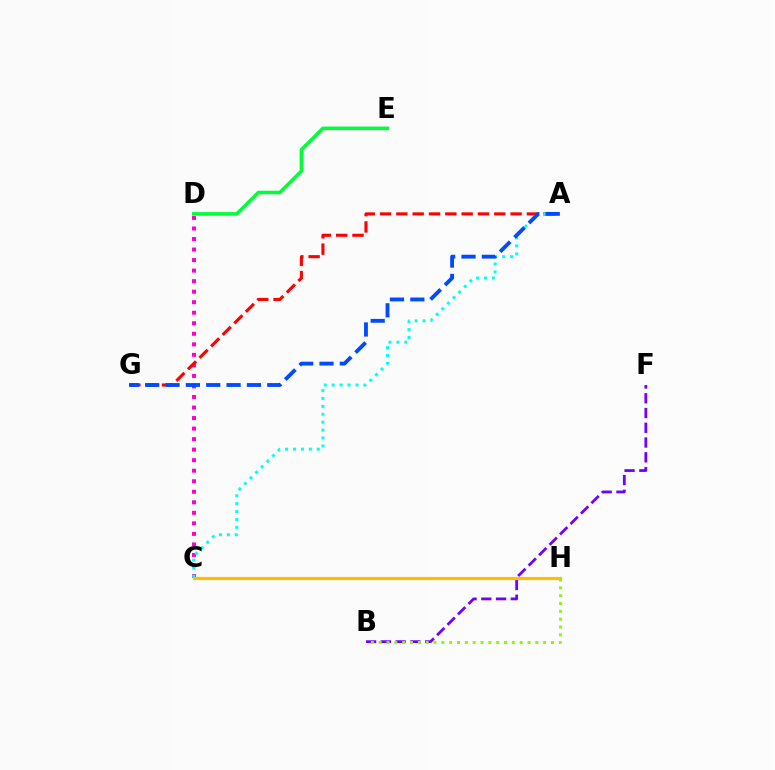{('C', 'D'): [{'color': '#ff00cf', 'line_style': 'dotted', 'thickness': 2.86}], ('A', 'G'): [{'color': '#ff0000', 'line_style': 'dashed', 'thickness': 2.22}, {'color': '#004bff', 'line_style': 'dashed', 'thickness': 2.76}], ('B', 'F'): [{'color': '#7200ff', 'line_style': 'dashed', 'thickness': 2.0}], ('A', 'C'): [{'color': '#00fff6', 'line_style': 'dotted', 'thickness': 2.15}], ('C', 'H'): [{'color': '#ffbd00', 'line_style': 'solid', 'thickness': 2.3}], ('B', 'H'): [{'color': '#84ff00', 'line_style': 'dotted', 'thickness': 2.13}], ('D', 'E'): [{'color': '#00ff39', 'line_style': 'solid', 'thickness': 2.55}]}